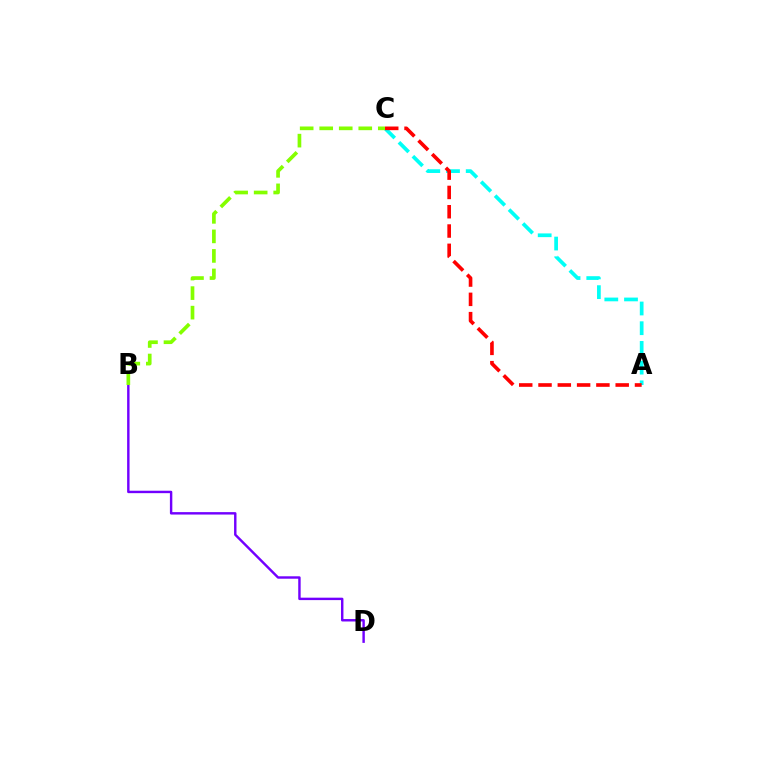{('A', 'C'): [{'color': '#00fff6', 'line_style': 'dashed', 'thickness': 2.68}, {'color': '#ff0000', 'line_style': 'dashed', 'thickness': 2.62}], ('B', 'D'): [{'color': '#7200ff', 'line_style': 'solid', 'thickness': 1.75}], ('B', 'C'): [{'color': '#84ff00', 'line_style': 'dashed', 'thickness': 2.65}]}